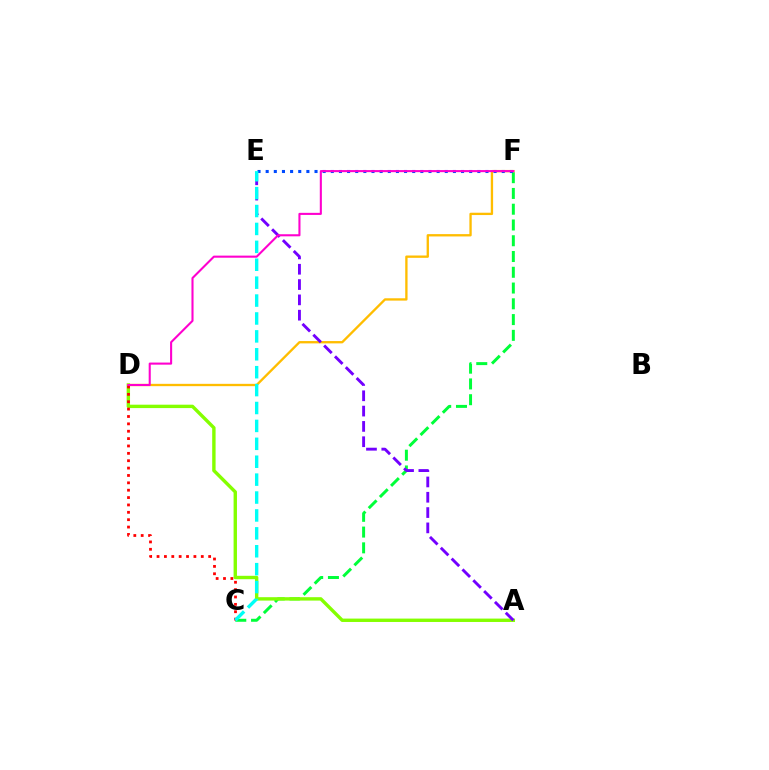{('C', 'F'): [{'color': '#00ff39', 'line_style': 'dashed', 'thickness': 2.14}], ('A', 'D'): [{'color': '#84ff00', 'line_style': 'solid', 'thickness': 2.44}], ('D', 'F'): [{'color': '#ffbd00', 'line_style': 'solid', 'thickness': 1.68}, {'color': '#ff00cf', 'line_style': 'solid', 'thickness': 1.5}], ('E', 'F'): [{'color': '#004bff', 'line_style': 'dotted', 'thickness': 2.21}], ('C', 'D'): [{'color': '#ff0000', 'line_style': 'dotted', 'thickness': 2.0}], ('A', 'E'): [{'color': '#7200ff', 'line_style': 'dashed', 'thickness': 2.08}], ('C', 'E'): [{'color': '#00fff6', 'line_style': 'dashed', 'thickness': 2.43}]}